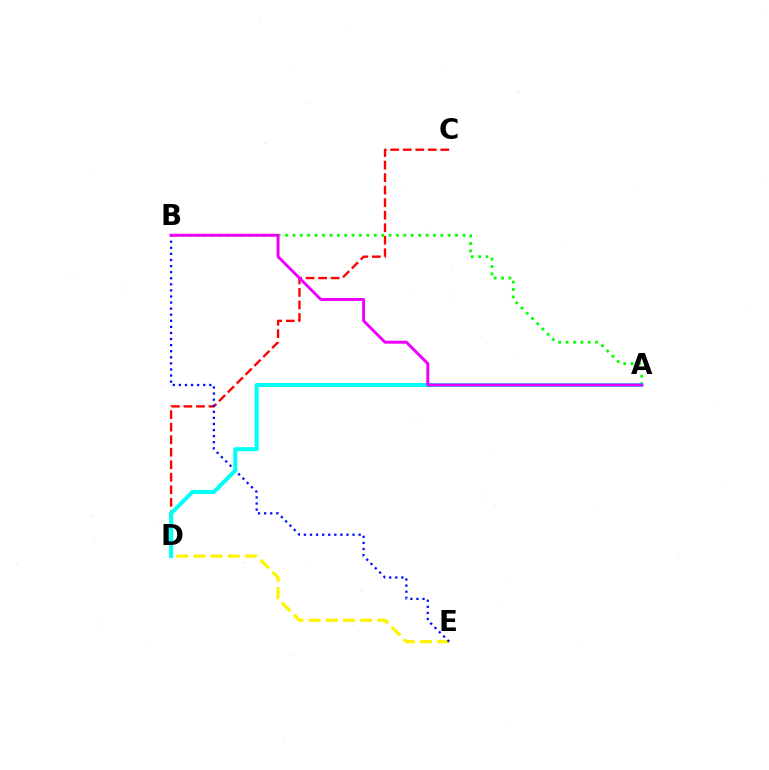{('C', 'D'): [{'color': '#ff0000', 'line_style': 'dashed', 'thickness': 1.7}], ('D', 'E'): [{'color': '#fcf500', 'line_style': 'dashed', 'thickness': 2.33}], ('A', 'B'): [{'color': '#08ff00', 'line_style': 'dotted', 'thickness': 2.01}, {'color': '#ee00ff', 'line_style': 'solid', 'thickness': 2.12}], ('B', 'E'): [{'color': '#0010ff', 'line_style': 'dotted', 'thickness': 1.65}], ('A', 'D'): [{'color': '#00fff6', 'line_style': 'solid', 'thickness': 2.89}]}